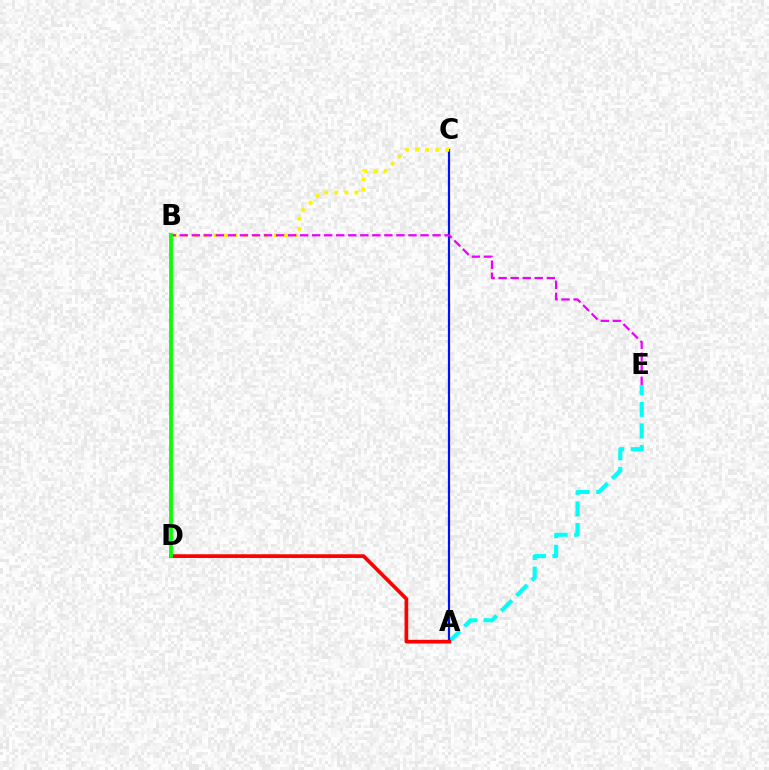{('A', 'E'): [{'color': '#00fff6', 'line_style': 'dashed', 'thickness': 2.93}], ('A', 'C'): [{'color': '#0010ff', 'line_style': 'solid', 'thickness': 1.6}], ('A', 'D'): [{'color': '#ff0000', 'line_style': 'solid', 'thickness': 2.67}], ('B', 'C'): [{'color': '#fcf500', 'line_style': 'dotted', 'thickness': 2.74}], ('B', 'E'): [{'color': '#ee00ff', 'line_style': 'dashed', 'thickness': 1.64}], ('B', 'D'): [{'color': '#08ff00', 'line_style': 'solid', 'thickness': 2.71}]}